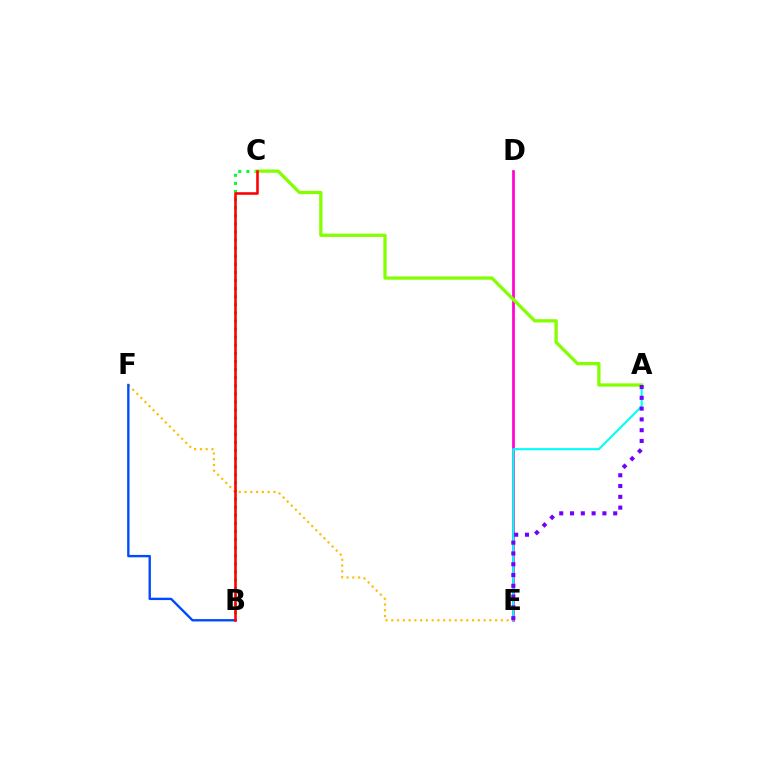{('D', 'E'): [{'color': '#ff00cf', 'line_style': 'solid', 'thickness': 1.95}], ('B', 'C'): [{'color': '#00ff39', 'line_style': 'dotted', 'thickness': 2.2}, {'color': '#ff0000', 'line_style': 'solid', 'thickness': 1.86}], ('E', 'F'): [{'color': '#ffbd00', 'line_style': 'dotted', 'thickness': 1.57}], ('A', 'E'): [{'color': '#00fff6', 'line_style': 'solid', 'thickness': 1.53}, {'color': '#7200ff', 'line_style': 'dotted', 'thickness': 2.93}], ('B', 'F'): [{'color': '#004bff', 'line_style': 'solid', 'thickness': 1.7}], ('A', 'C'): [{'color': '#84ff00', 'line_style': 'solid', 'thickness': 2.36}]}